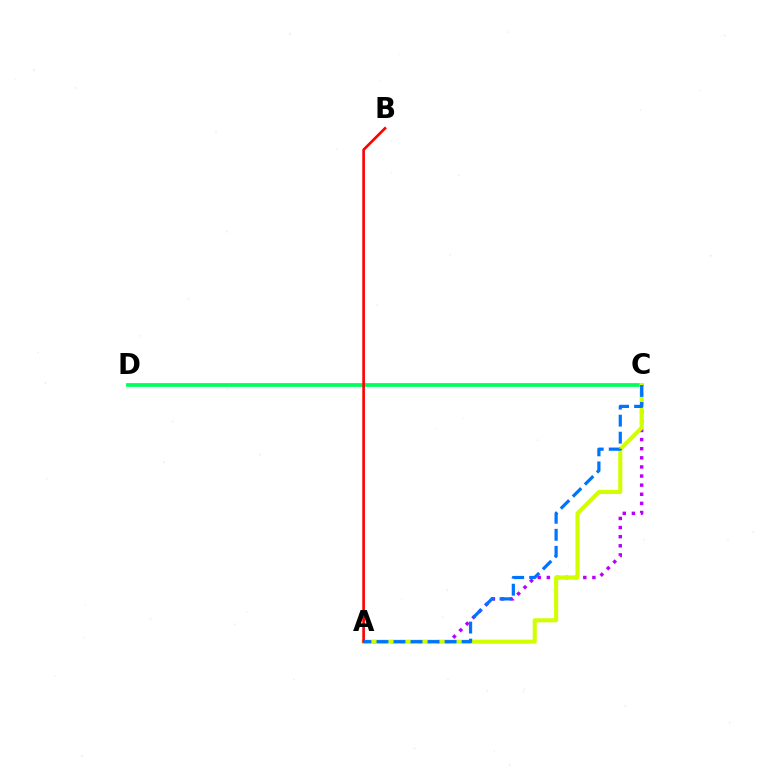{('C', 'D'): [{'color': '#00ff5c', 'line_style': 'solid', 'thickness': 2.72}], ('A', 'C'): [{'color': '#b900ff', 'line_style': 'dotted', 'thickness': 2.48}, {'color': '#d1ff00', 'line_style': 'solid', 'thickness': 2.94}, {'color': '#0074ff', 'line_style': 'dashed', 'thickness': 2.31}], ('A', 'B'): [{'color': '#ff0000', 'line_style': 'solid', 'thickness': 1.91}]}